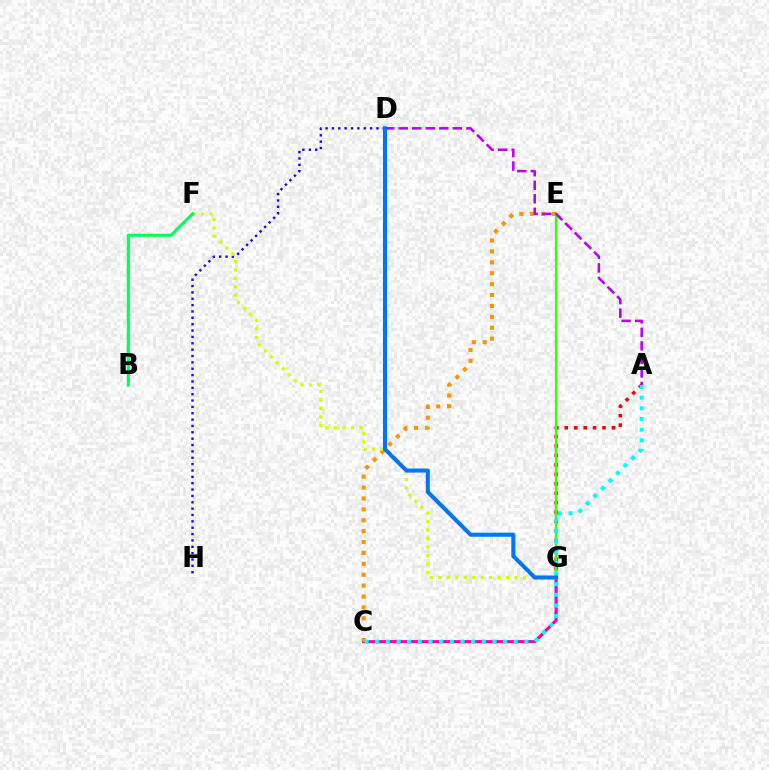{('A', 'G'): [{'color': '#ff0000', 'line_style': 'dotted', 'thickness': 2.57}], ('C', 'G'): [{'color': '#ff00ac', 'line_style': 'solid', 'thickness': 2.26}], ('D', 'H'): [{'color': '#2500ff', 'line_style': 'dotted', 'thickness': 1.73}], ('C', 'E'): [{'color': '#ff9400', 'line_style': 'dotted', 'thickness': 2.96}], ('F', 'G'): [{'color': '#d1ff00', 'line_style': 'dotted', 'thickness': 2.3}], ('E', 'G'): [{'color': '#3dff00', 'line_style': 'solid', 'thickness': 1.7}], ('A', 'C'): [{'color': '#00fff6', 'line_style': 'dotted', 'thickness': 2.9}], ('B', 'F'): [{'color': '#00ff5c', 'line_style': 'solid', 'thickness': 2.22}], ('A', 'D'): [{'color': '#b900ff', 'line_style': 'dashed', 'thickness': 1.84}], ('D', 'G'): [{'color': '#0074ff', 'line_style': 'solid', 'thickness': 2.9}]}